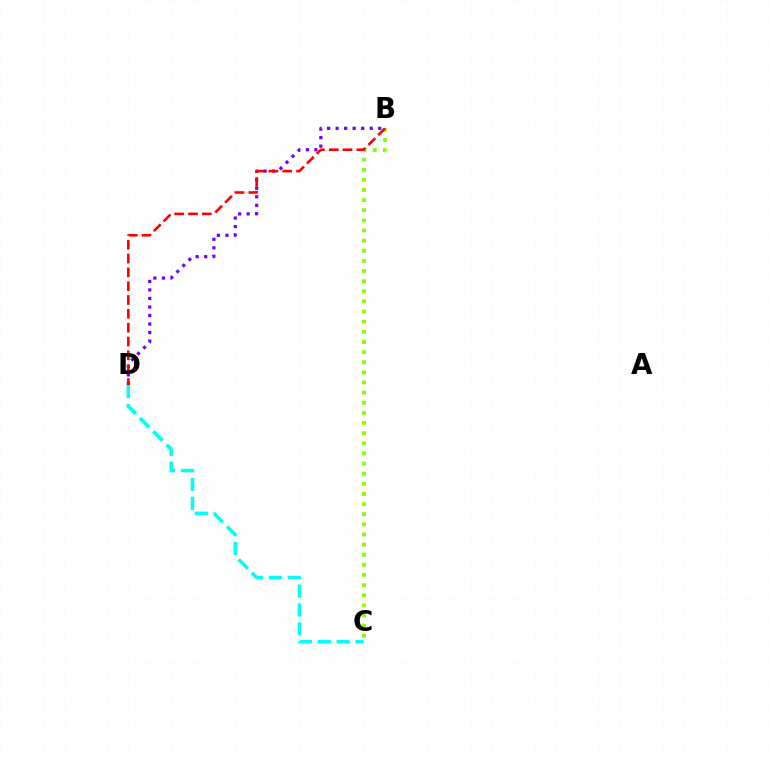{('B', 'D'): [{'color': '#7200ff', 'line_style': 'dotted', 'thickness': 2.32}, {'color': '#ff0000', 'line_style': 'dashed', 'thickness': 1.88}], ('C', 'D'): [{'color': '#00fff6', 'line_style': 'dashed', 'thickness': 2.56}], ('B', 'C'): [{'color': '#84ff00', 'line_style': 'dotted', 'thickness': 2.75}]}